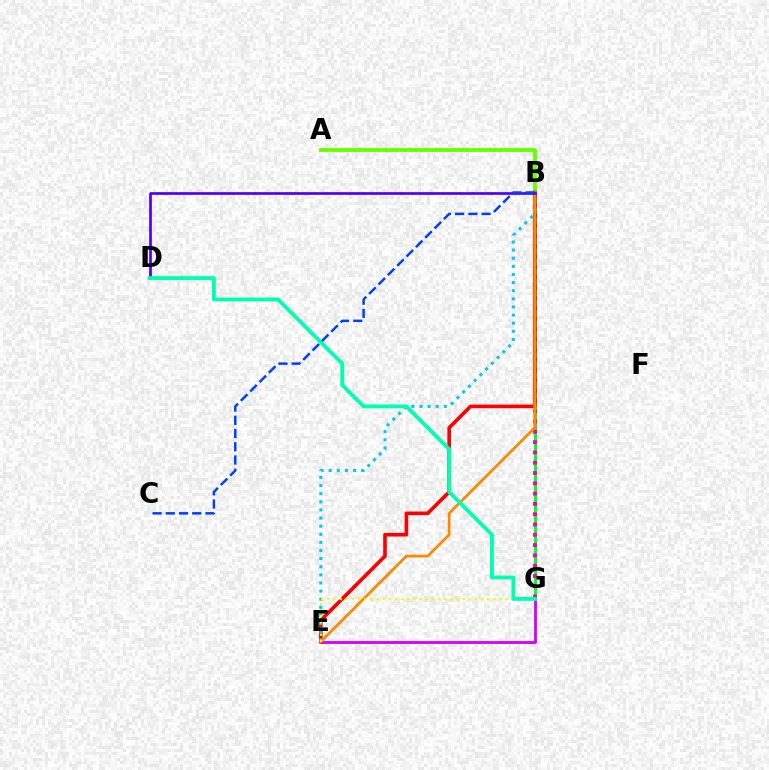{('E', 'G'): [{'color': '#d600ff', 'line_style': 'solid', 'thickness': 2.04}, {'color': '#eeff00', 'line_style': 'dotted', 'thickness': 1.67}], ('A', 'B'): [{'color': '#66ff00', 'line_style': 'solid', 'thickness': 2.75}], ('B', 'G'): [{'color': '#00ff27', 'line_style': 'solid', 'thickness': 2.15}, {'color': '#ff00a0', 'line_style': 'dotted', 'thickness': 2.8}], ('B', 'E'): [{'color': '#ff0000', 'line_style': 'solid', 'thickness': 2.61}, {'color': '#00c7ff', 'line_style': 'dotted', 'thickness': 2.21}, {'color': '#ff8800', 'line_style': 'solid', 'thickness': 1.97}], ('B', 'D'): [{'color': '#4f00ff', 'line_style': 'solid', 'thickness': 1.95}], ('D', 'G'): [{'color': '#00ffaf', 'line_style': 'solid', 'thickness': 2.75}], ('B', 'C'): [{'color': '#003fff', 'line_style': 'dashed', 'thickness': 1.8}]}